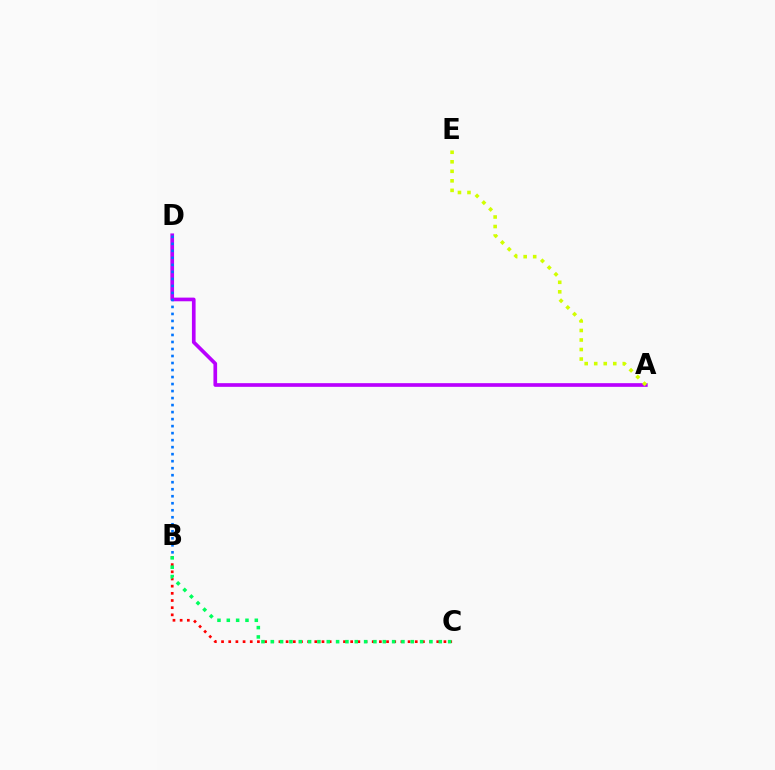{('B', 'C'): [{'color': '#ff0000', 'line_style': 'dotted', 'thickness': 1.95}, {'color': '#00ff5c', 'line_style': 'dotted', 'thickness': 2.54}], ('A', 'D'): [{'color': '#b900ff', 'line_style': 'solid', 'thickness': 2.64}], ('B', 'D'): [{'color': '#0074ff', 'line_style': 'dotted', 'thickness': 1.9}], ('A', 'E'): [{'color': '#d1ff00', 'line_style': 'dotted', 'thickness': 2.59}]}